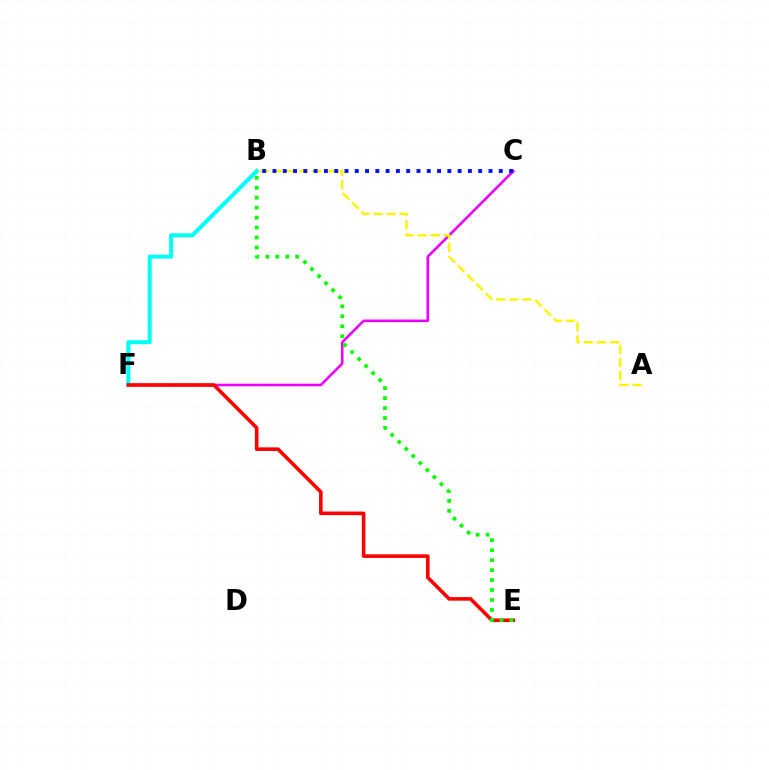{('C', 'F'): [{'color': '#ee00ff', 'line_style': 'solid', 'thickness': 1.87}], ('A', 'B'): [{'color': '#fcf500', 'line_style': 'dashed', 'thickness': 1.78}], ('B', 'F'): [{'color': '#00fff6', 'line_style': 'solid', 'thickness': 2.88}], ('B', 'C'): [{'color': '#0010ff', 'line_style': 'dotted', 'thickness': 2.79}], ('E', 'F'): [{'color': '#ff0000', 'line_style': 'solid', 'thickness': 2.58}], ('B', 'E'): [{'color': '#08ff00', 'line_style': 'dotted', 'thickness': 2.7}]}